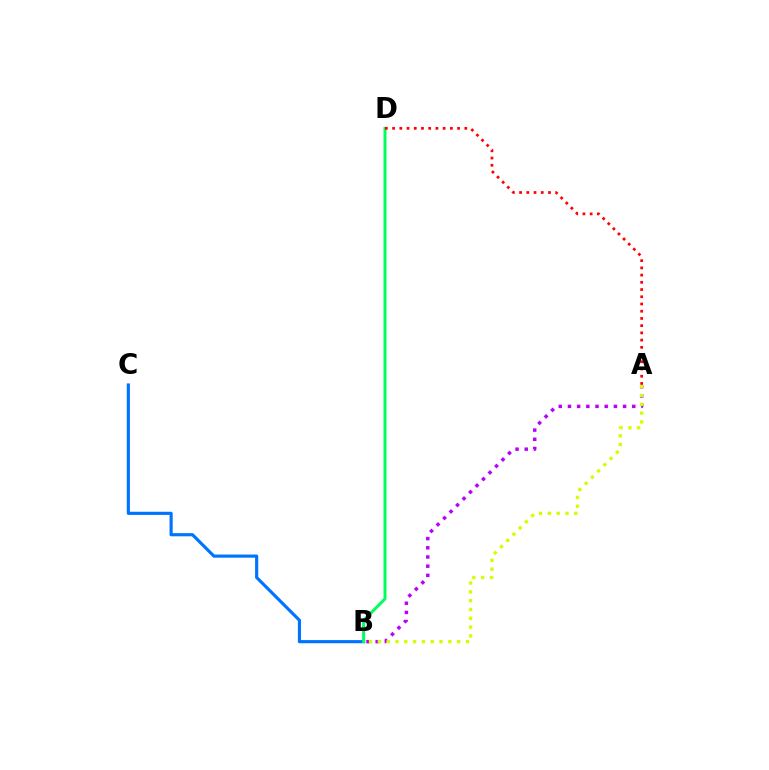{('A', 'B'): [{'color': '#b900ff', 'line_style': 'dotted', 'thickness': 2.5}, {'color': '#d1ff00', 'line_style': 'dotted', 'thickness': 2.4}], ('B', 'C'): [{'color': '#0074ff', 'line_style': 'solid', 'thickness': 2.27}], ('B', 'D'): [{'color': '#00ff5c', 'line_style': 'solid', 'thickness': 2.16}], ('A', 'D'): [{'color': '#ff0000', 'line_style': 'dotted', 'thickness': 1.96}]}